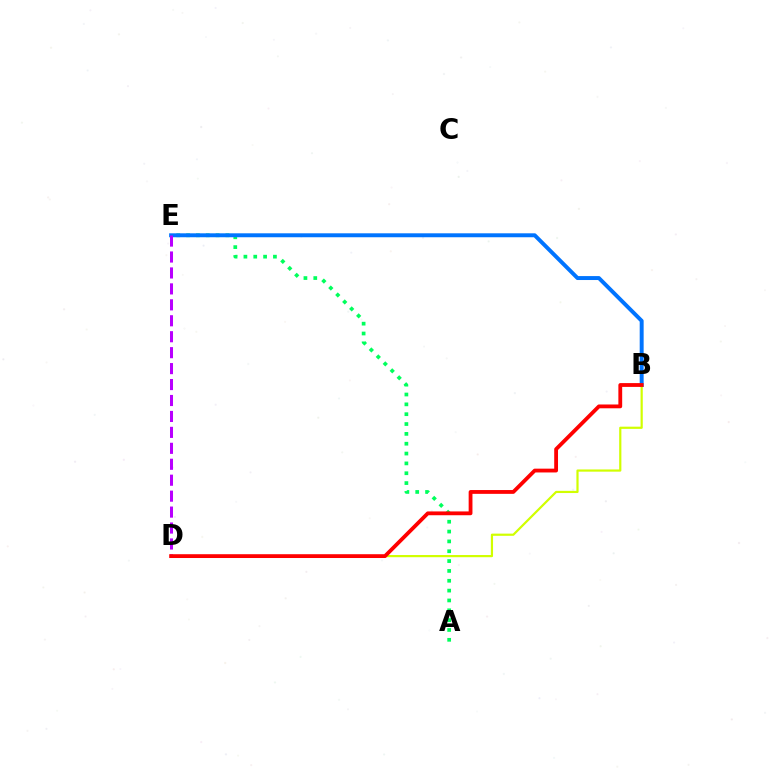{('A', 'E'): [{'color': '#00ff5c', 'line_style': 'dotted', 'thickness': 2.67}], ('B', 'E'): [{'color': '#0074ff', 'line_style': 'solid', 'thickness': 2.84}], ('B', 'D'): [{'color': '#d1ff00', 'line_style': 'solid', 'thickness': 1.58}, {'color': '#ff0000', 'line_style': 'solid', 'thickness': 2.74}], ('D', 'E'): [{'color': '#b900ff', 'line_style': 'dashed', 'thickness': 2.17}]}